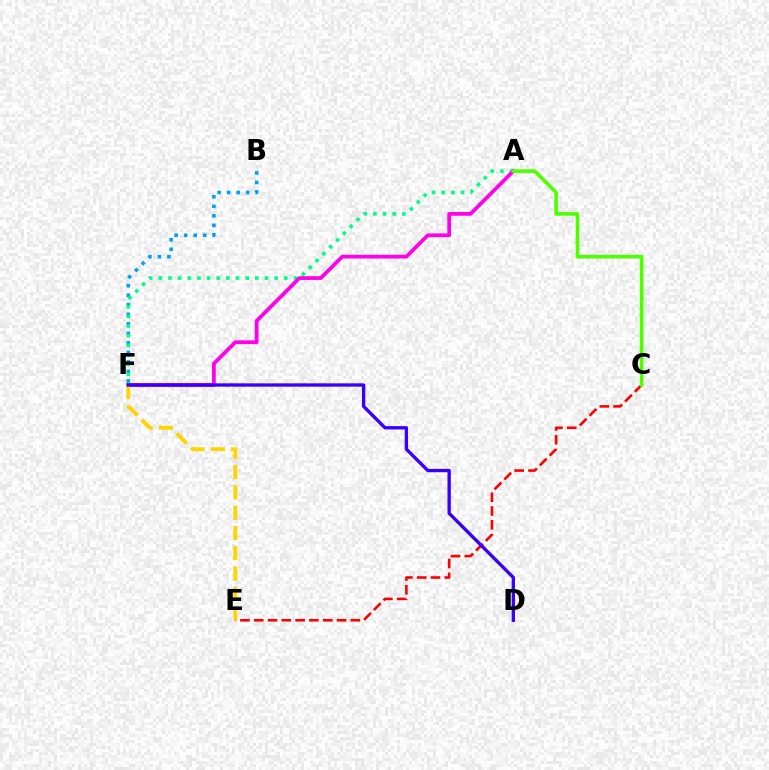{('B', 'F'): [{'color': '#009eff', 'line_style': 'dotted', 'thickness': 2.59}], ('A', 'F'): [{'color': '#00ff86', 'line_style': 'dotted', 'thickness': 2.62}, {'color': '#ff00ed', 'line_style': 'solid', 'thickness': 2.7}], ('C', 'E'): [{'color': '#ff0000', 'line_style': 'dashed', 'thickness': 1.87}], ('A', 'C'): [{'color': '#4fff00', 'line_style': 'solid', 'thickness': 2.6}], ('E', 'F'): [{'color': '#ffd500', 'line_style': 'dashed', 'thickness': 2.75}], ('D', 'F'): [{'color': '#3700ff', 'line_style': 'solid', 'thickness': 2.4}]}